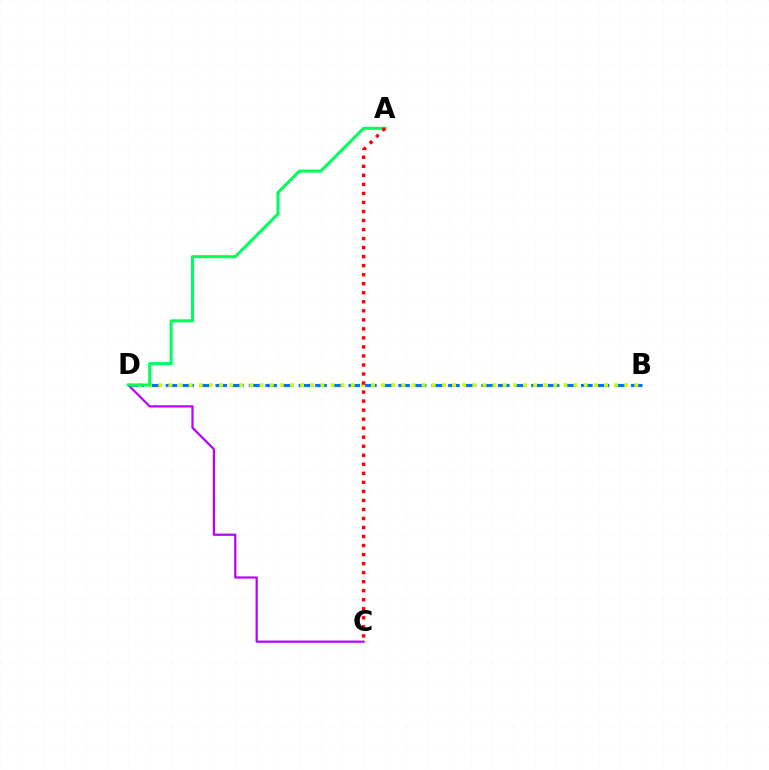{('B', 'D'): [{'color': '#0074ff', 'line_style': 'dashed', 'thickness': 2.26}, {'color': '#d1ff00', 'line_style': 'dotted', 'thickness': 2.75}], ('C', 'D'): [{'color': '#b900ff', 'line_style': 'solid', 'thickness': 1.6}], ('A', 'D'): [{'color': '#00ff5c', 'line_style': 'solid', 'thickness': 2.21}], ('A', 'C'): [{'color': '#ff0000', 'line_style': 'dotted', 'thickness': 2.45}]}